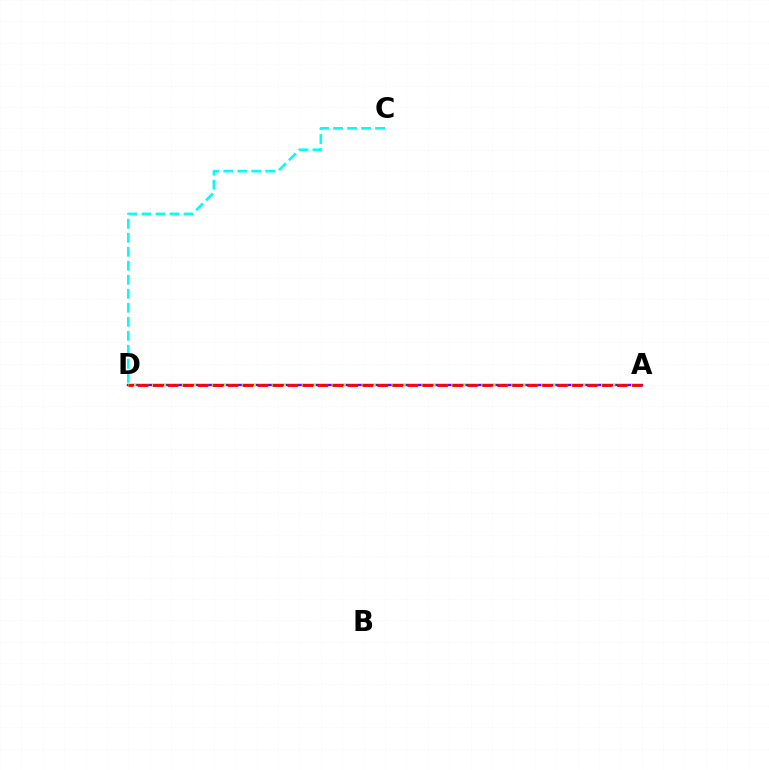{('A', 'D'): [{'color': '#7200ff', 'line_style': 'solid', 'thickness': 1.73}, {'color': '#84ff00', 'line_style': 'dotted', 'thickness': 1.63}, {'color': '#ff0000', 'line_style': 'dashed', 'thickness': 2.03}], ('C', 'D'): [{'color': '#00fff6', 'line_style': 'dashed', 'thickness': 1.9}]}